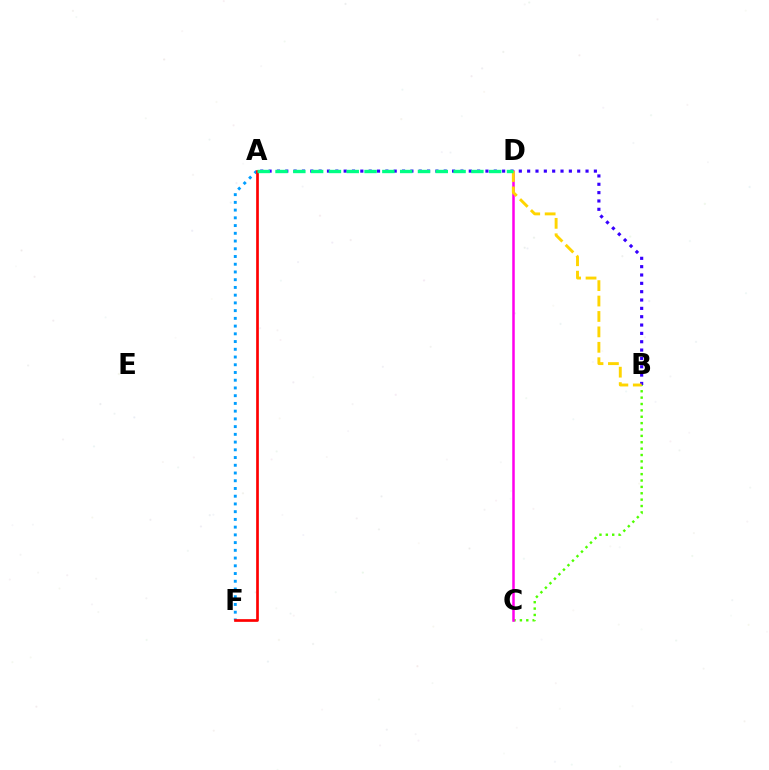{('A', 'F'): [{'color': '#009eff', 'line_style': 'dotted', 'thickness': 2.1}, {'color': '#ff0000', 'line_style': 'solid', 'thickness': 1.94}], ('B', 'C'): [{'color': '#4fff00', 'line_style': 'dotted', 'thickness': 1.73}], ('A', 'B'): [{'color': '#3700ff', 'line_style': 'dotted', 'thickness': 2.27}], ('C', 'D'): [{'color': '#ff00ed', 'line_style': 'solid', 'thickness': 1.81}], ('B', 'D'): [{'color': '#ffd500', 'line_style': 'dashed', 'thickness': 2.09}], ('A', 'D'): [{'color': '#00ff86', 'line_style': 'dashed', 'thickness': 2.42}]}